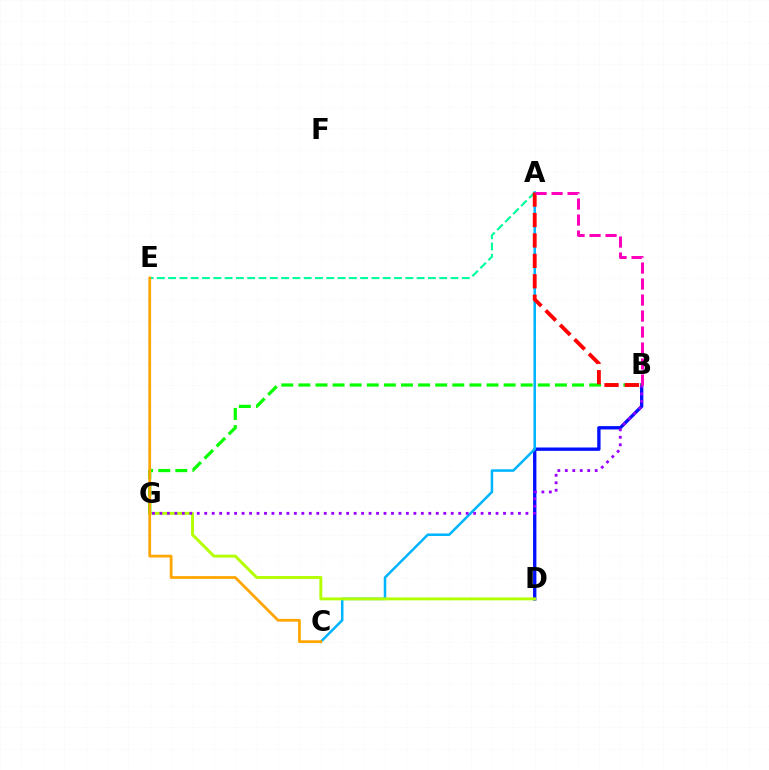{('A', 'E'): [{'color': '#00ff9d', 'line_style': 'dashed', 'thickness': 1.53}], ('B', 'D'): [{'color': '#0010ff', 'line_style': 'solid', 'thickness': 2.41}], ('A', 'C'): [{'color': '#00b5ff', 'line_style': 'solid', 'thickness': 1.83}], ('D', 'G'): [{'color': '#b3ff00', 'line_style': 'solid', 'thickness': 2.1}], ('B', 'G'): [{'color': '#08ff00', 'line_style': 'dashed', 'thickness': 2.32}, {'color': '#9b00ff', 'line_style': 'dotted', 'thickness': 2.03}], ('A', 'B'): [{'color': '#ff0000', 'line_style': 'dashed', 'thickness': 2.77}, {'color': '#ff00bd', 'line_style': 'dashed', 'thickness': 2.17}], ('C', 'E'): [{'color': '#ffa500', 'line_style': 'solid', 'thickness': 1.98}]}